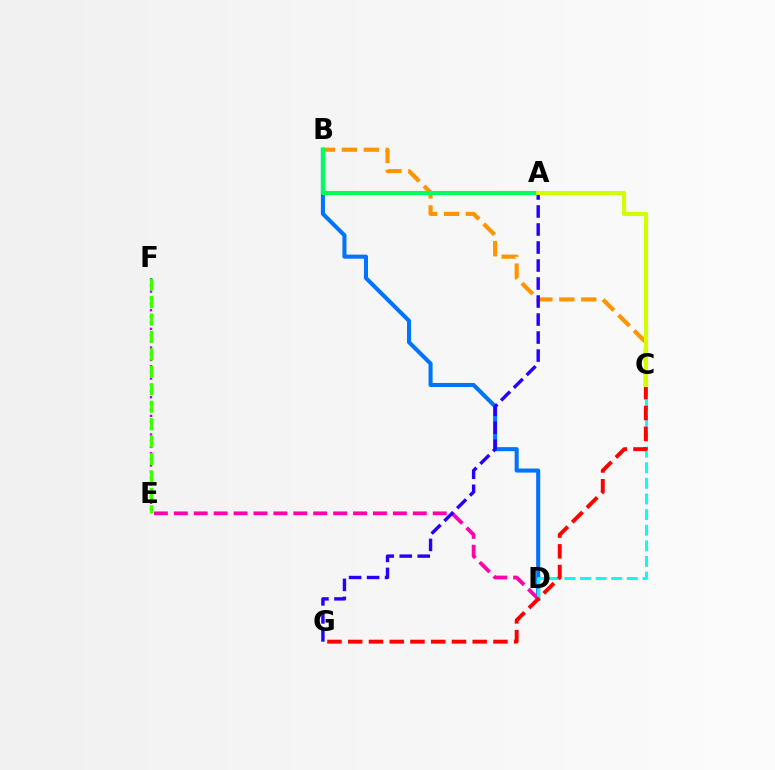{('B', 'D'): [{'color': '#0074ff', 'line_style': 'solid', 'thickness': 2.93}], ('B', 'C'): [{'color': '#ff9400', 'line_style': 'dashed', 'thickness': 2.98}], ('D', 'E'): [{'color': '#ff00ac', 'line_style': 'dashed', 'thickness': 2.71}], ('A', 'G'): [{'color': '#2500ff', 'line_style': 'dashed', 'thickness': 2.45}], ('C', 'D'): [{'color': '#00fff6', 'line_style': 'dashed', 'thickness': 2.12}], ('C', 'G'): [{'color': '#ff0000', 'line_style': 'dashed', 'thickness': 2.82}], ('A', 'B'): [{'color': '#00ff5c', 'line_style': 'solid', 'thickness': 3.0}], ('E', 'F'): [{'color': '#b900ff', 'line_style': 'dotted', 'thickness': 1.69}, {'color': '#3dff00', 'line_style': 'dashed', 'thickness': 2.37}], ('A', 'C'): [{'color': '#d1ff00', 'line_style': 'solid', 'thickness': 2.98}]}